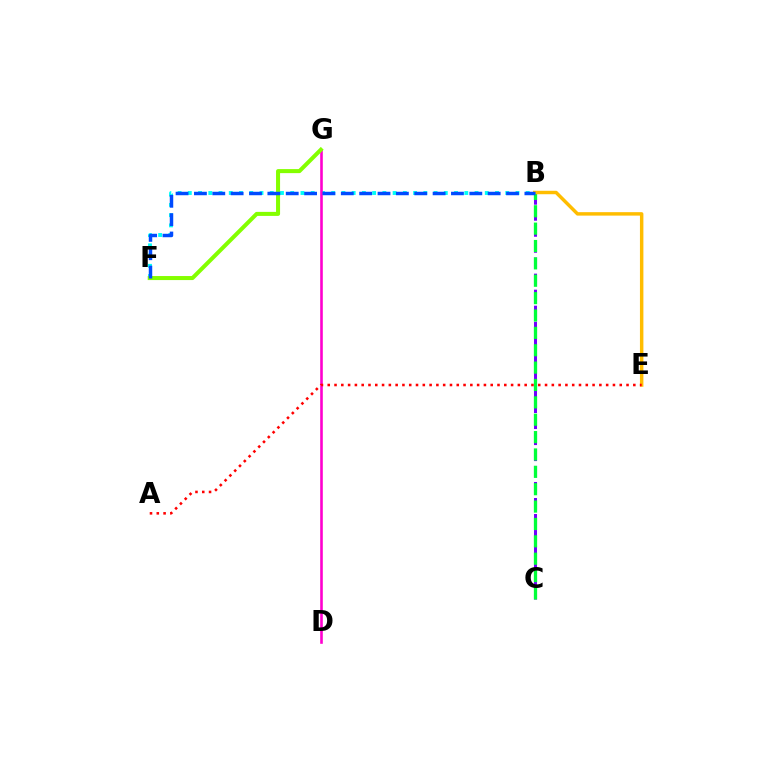{('B', 'F'): [{'color': '#00fff6', 'line_style': 'dotted', 'thickness': 2.78}, {'color': '#004bff', 'line_style': 'dashed', 'thickness': 2.49}], ('D', 'G'): [{'color': '#ff00cf', 'line_style': 'solid', 'thickness': 1.88}], ('F', 'G'): [{'color': '#84ff00', 'line_style': 'solid', 'thickness': 2.9}], ('B', 'C'): [{'color': '#7200ff', 'line_style': 'dashed', 'thickness': 2.18}, {'color': '#00ff39', 'line_style': 'dashed', 'thickness': 2.36}], ('B', 'E'): [{'color': '#ffbd00', 'line_style': 'solid', 'thickness': 2.49}], ('A', 'E'): [{'color': '#ff0000', 'line_style': 'dotted', 'thickness': 1.85}]}